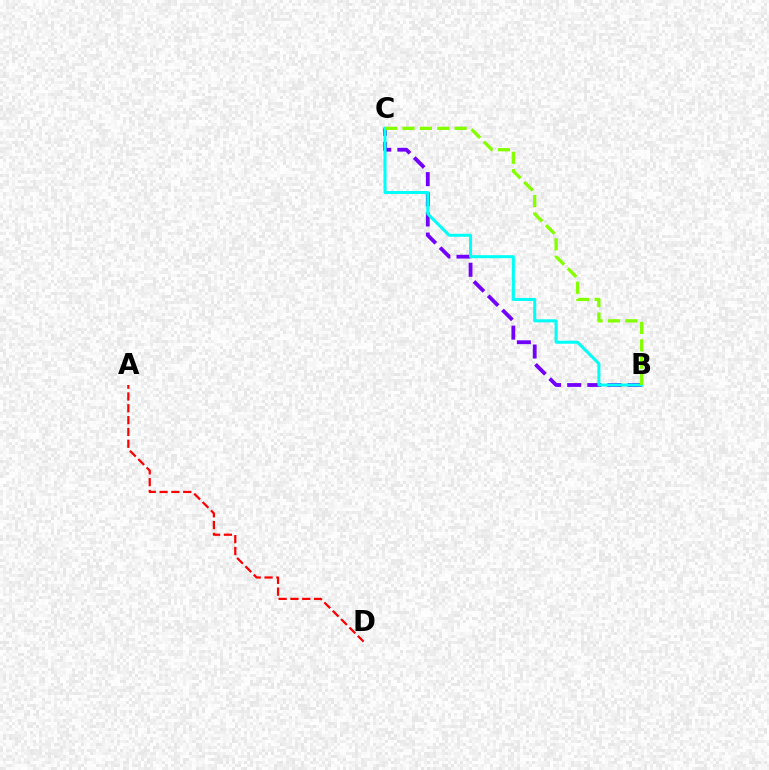{('B', 'C'): [{'color': '#7200ff', 'line_style': 'dashed', 'thickness': 2.74}, {'color': '#00fff6', 'line_style': 'solid', 'thickness': 2.18}, {'color': '#84ff00', 'line_style': 'dashed', 'thickness': 2.36}], ('A', 'D'): [{'color': '#ff0000', 'line_style': 'dashed', 'thickness': 1.61}]}